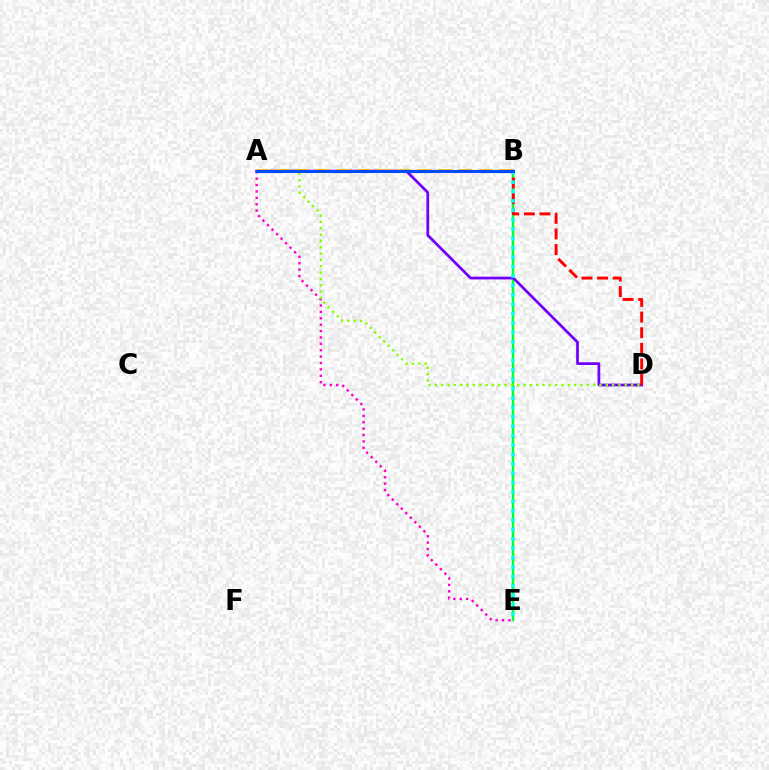{('B', 'E'): [{'color': '#00ff39', 'line_style': 'solid', 'thickness': 1.75}, {'color': '#00fff6', 'line_style': 'dotted', 'thickness': 2.55}], ('A', 'E'): [{'color': '#ff00cf', 'line_style': 'dotted', 'thickness': 1.74}], ('A', 'D'): [{'color': '#7200ff', 'line_style': 'solid', 'thickness': 1.98}, {'color': '#84ff00', 'line_style': 'dotted', 'thickness': 1.72}], ('B', 'D'): [{'color': '#ff0000', 'line_style': 'dashed', 'thickness': 2.12}], ('A', 'B'): [{'color': '#ffbd00', 'line_style': 'dashed', 'thickness': 2.76}, {'color': '#004bff', 'line_style': 'solid', 'thickness': 2.23}]}